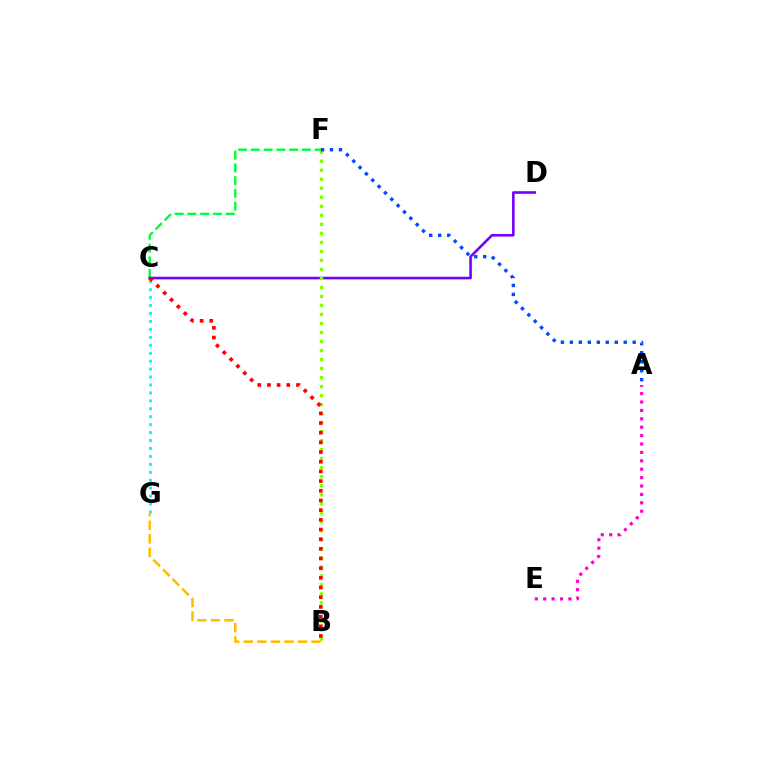{('B', 'G'): [{'color': '#ffbd00', 'line_style': 'dashed', 'thickness': 1.84}], ('C', 'F'): [{'color': '#00ff39', 'line_style': 'dashed', 'thickness': 1.73}], ('C', 'D'): [{'color': '#7200ff', 'line_style': 'solid', 'thickness': 1.87}], ('B', 'F'): [{'color': '#84ff00', 'line_style': 'dotted', 'thickness': 2.45}], ('C', 'G'): [{'color': '#00fff6', 'line_style': 'dotted', 'thickness': 2.16}], ('A', 'E'): [{'color': '#ff00cf', 'line_style': 'dotted', 'thickness': 2.28}], ('B', 'C'): [{'color': '#ff0000', 'line_style': 'dotted', 'thickness': 2.63}], ('A', 'F'): [{'color': '#004bff', 'line_style': 'dotted', 'thickness': 2.44}]}